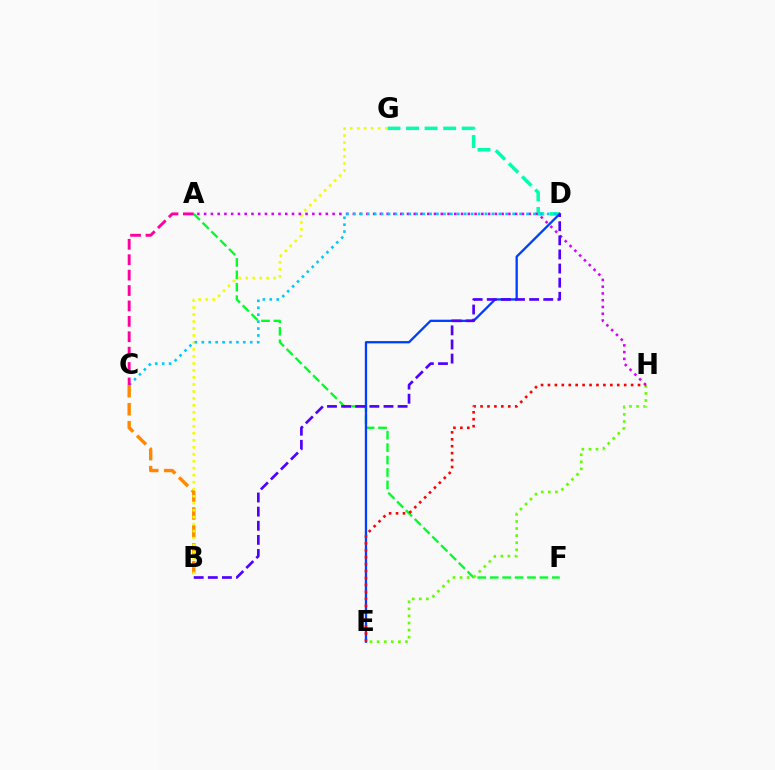{('B', 'C'): [{'color': '#ff8800', 'line_style': 'dashed', 'thickness': 2.44}], ('D', 'G'): [{'color': '#00ffaf', 'line_style': 'dashed', 'thickness': 2.52}], ('A', 'F'): [{'color': '#00ff27', 'line_style': 'dashed', 'thickness': 1.69}], ('B', 'G'): [{'color': '#eeff00', 'line_style': 'dotted', 'thickness': 1.9}], ('A', 'H'): [{'color': '#d600ff', 'line_style': 'dotted', 'thickness': 1.84}], ('C', 'D'): [{'color': '#00c7ff', 'line_style': 'dotted', 'thickness': 1.88}], ('D', 'E'): [{'color': '#003fff', 'line_style': 'solid', 'thickness': 1.66}], ('E', 'H'): [{'color': '#66ff00', 'line_style': 'dotted', 'thickness': 1.92}, {'color': '#ff0000', 'line_style': 'dotted', 'thickness': 1.88}], ('A', 'C'): [{'color': '#ff00a0', 'line_style': 'dashed', 'thickness': 2.09}], ('B', 'D'): [{'color': '#4f00ff', 'line_style': 'dashed', 'thickness': 1.92}]}